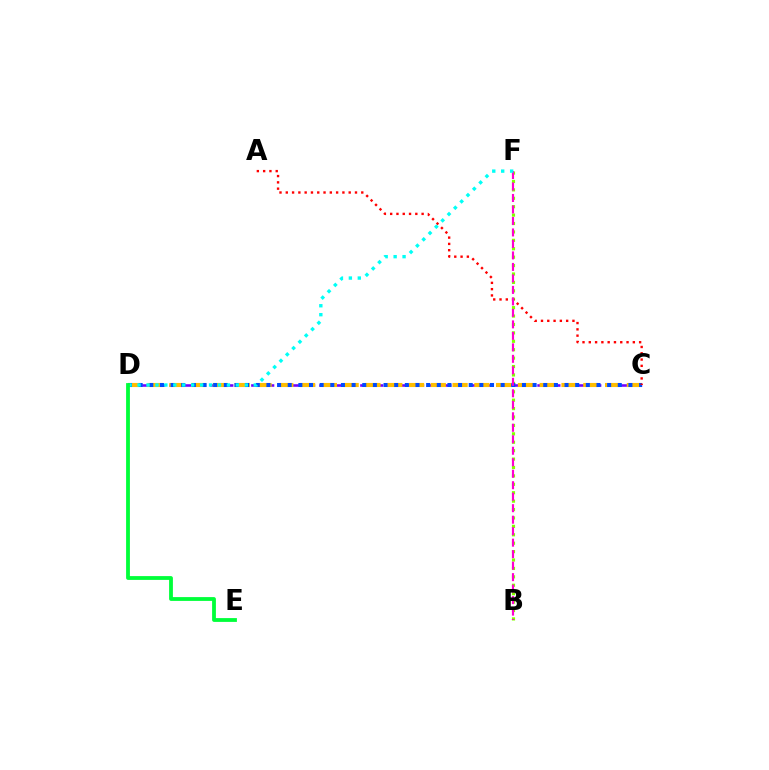{('C', 'D'): [{'color': '#7200ff', 'line_style': 'dashed', 'thickness': 1.85}, {'color': '#ffbd00', 'line_style': 'dashed', 'thickness': 2.96}, {'color': '#004bff', 'line_style': 'dotted', 'thickness': 2.89}], ('B', 'F'): [{'color': '#84ff00', 'line_style': 'dotted', 'thickness': 2.29}, {'color': '#ff00cf', 'line_style': 'dashed', 'thickness': 1.56}], ('A', 'C'): [{'color': '#ff0000', 'line_style': 'dotted', 'thickness': 1.71}], ('D', 'F'): [{'color': '#00fff6', 'line_style': 'dotted', 'thickness': 2.43}], ('D', 'E'): [{'color': '#00ff39', 'line_style': 'solid', 'thickness': 2.74}]}